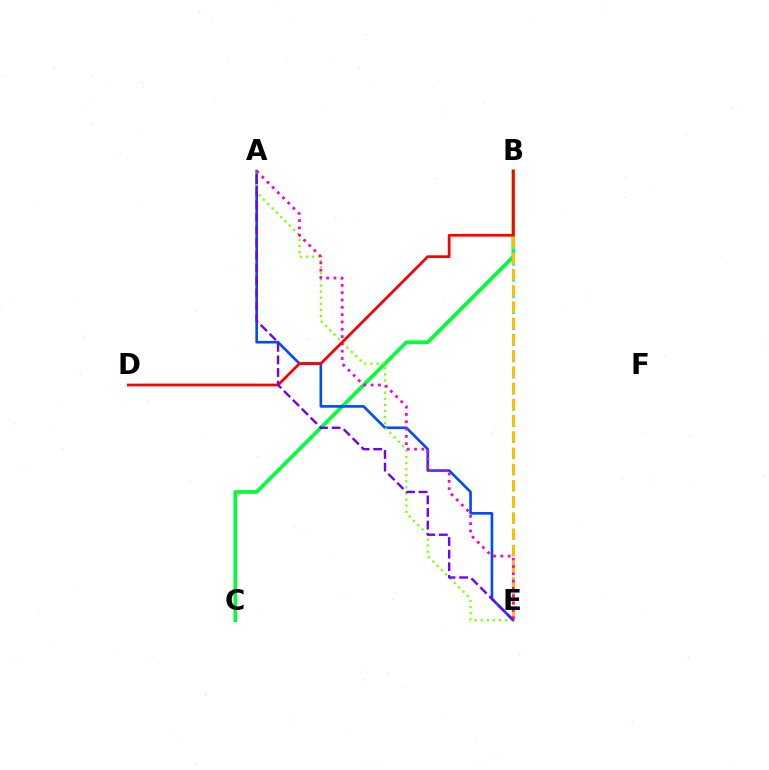{('B', 'C'): [{'color': '#00ff39', 'line_style': 'solid', 'thickness': 2.66}], ('A', 'E'): [{'color': '#004bff', 'line_style': 'solid', 'thickness': 1.9}, {'color': '#84ff00', 'line_style': 'dotted', 'thickness': 1.66}, {'color': '#ff00cf', 'line_style': 'dotted', 'thickness': 1.99}, {'color': '#7200ff', 'line_style': 'dashed', 'thickness': 1.71}], ('B', 'E'): [{'color': '#00fff6', 'line_style': 'dotted', 'thickness': 2.19}, {'color': '#ffbd00', 'line_style': 'dashed', 'thickness': 2.21}], ('B', 'D'): [{'color': '#ff0000', 'line_style': 'solid', 'thickness': 1.98}]}